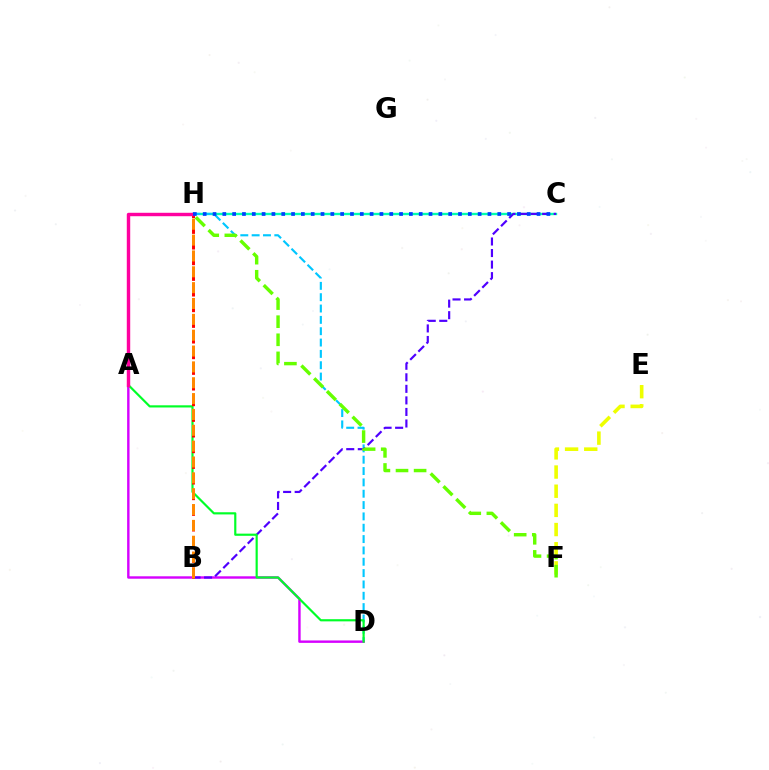{('C', 'H'): [{'color': '#00ffaf', 'line_style': 'solid', 'thickness': 1.71}, {'color': '#003fff', 'line_style': 'dotted', 'thickness': 2.67}], ('D', 'H'): [{'color': '#00c7ff', 'line_style': 'dashed', 'thickness': 1.54}], ('A', 'D'): [{'color': '#d600ff', 'line_style': 'solid', 'thickness': 1.74}, {'color': '#00ff27', 'line_style': 'solid', 'thickness': 1.57}], ('B', 'C'): [{'color': '#4f00ff', 'line_style': 'dashed', 'thickness': 1.57}], ('B', 'H'): [{'color': '#ff0000', 'line_style': 'dashed', 'thickness': 2.13}, {'color': '#ff8800', 'line_style': 'dashed', 'thickness': 2.15}], ('E', 'F'): [{'color': '#eeff00', 'line_style': 'dashed', 'thickness': 2.6}], ('A', 'H'): [{'color': '#ff00a0', 'line_style': 'solid', 'thickness': 2.46}], ('F', 'H'): [{'color': '#66ff00', 'line_style': 'dashed', 'thickness': 2.46}]}